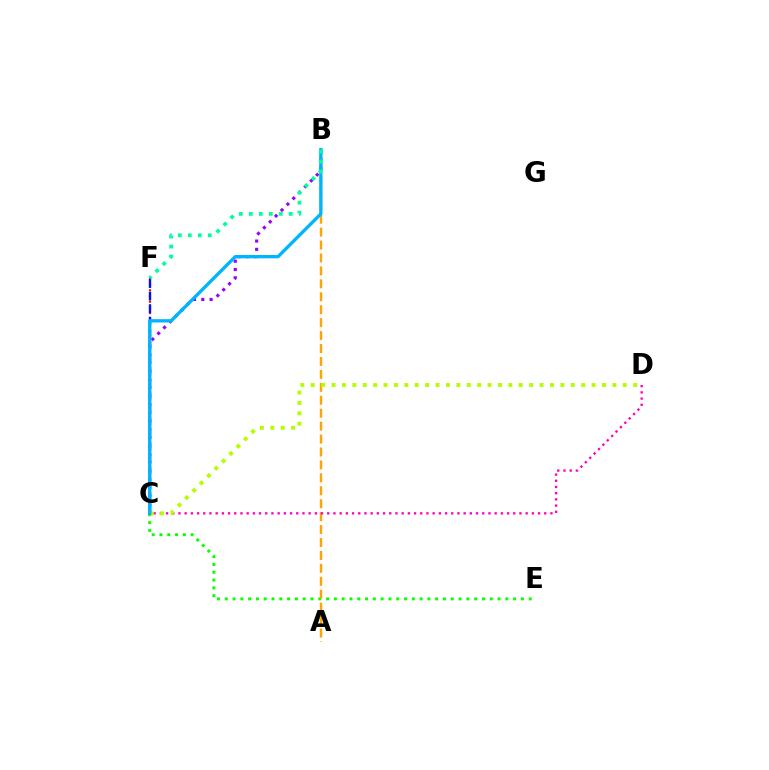{('C', 'F'): [{'color': '#ff0000', 'line_style': 'dotted', 'thickness': 1.54}, {'color': '#0010ff', 'line_style': 'dashed', 'thickness': 1.7}], ('C', 'E'): [{'color': '#08ff00', 'line_style': 'dotted', 'thickness': 2.12}], ('B', 'C'): [{'color': '#9b00ff', 'line_style': 'dotted', 'thickness': 2.26}, {'color': '#00b5ff', 'line_style': 'solid', 'thickness': 2.4}], ('A', 'B'): [{'color': '#ffa500', 'line_style': 'dashed', 'thickness': 1.76}], ('C', 'D'): [{'color': '#ff00bd', 'line_style': 'dotted', 'thickness': 1.68}, {'color': '#b3ff00', 'line_style': 'dotted', 'thickness': 2.83}], ('B', 'F'): [{'color': '#00ff9d', 'line_style': 'dotted', 'thickness': 2.71}]}